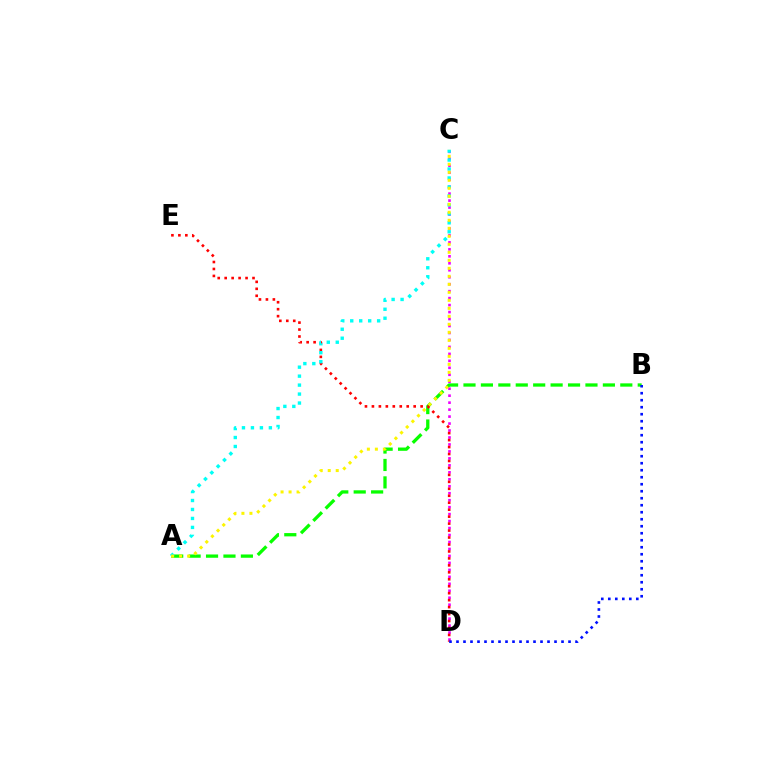{('A', 'B'): [{'color': '#08ff00', 'line_style': 'dashed', 'thickness': 2.37}], ('C', 'D'): [{'color': '#ee00ff', 'line_style': 'dotted', 'thickness': 1.89}], ('D', 'E'): [{'color': '#ff0000', 'line_style': 'dotted', 'thickness': 1.89}], ('A', 'C'): [{'color': '#00fff6', 'line_style': 'dotted', 'thickness': 2.44}, {'color': '#fcf500', 'line_style': 'dotted', 'thickness': 2.17}], ('B', 'D'): [{'color': '#0010ff', 'line_style': 'dotted', 'thickness': 1.9}]}